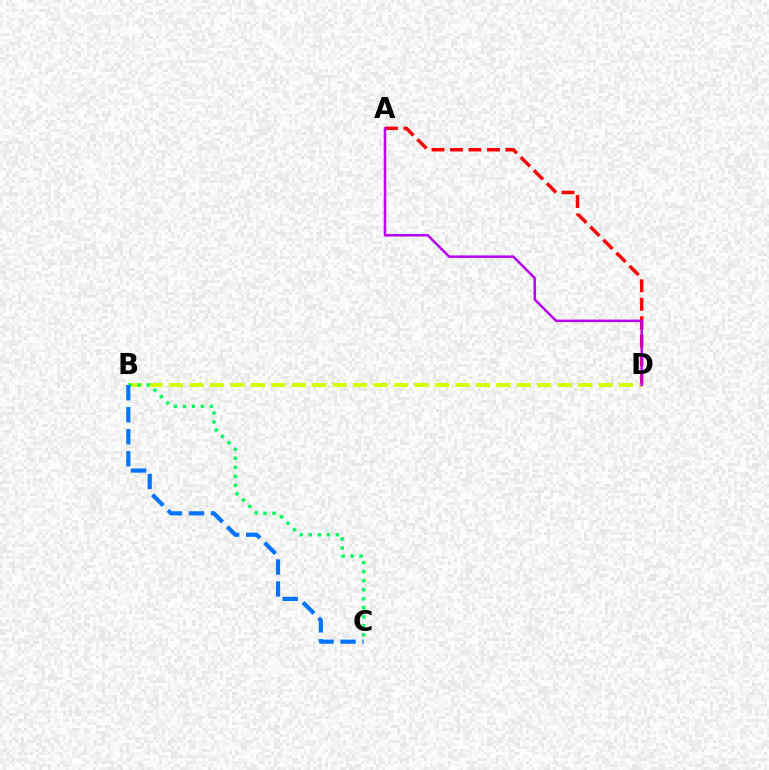{('A', 'D'): [{'color': '#ff0000', 'line_style': 'dashed', 'thickness': 2.51}, {'color': '#b900ff', 'line_style': 'solid', 'thickness': 1.79}], ('B', 'D'): [{'color': '#d1ff00', 'line_style': 'dashed', 'thickness': 2.78}], ('B', 'C'): [{'color': '#00ff5c', 'line_style': 'dotted', 'thickness': 2.45}, {'color': '#0074ff', 'line_style': 'dashed', 'thickness': 2.99}]}